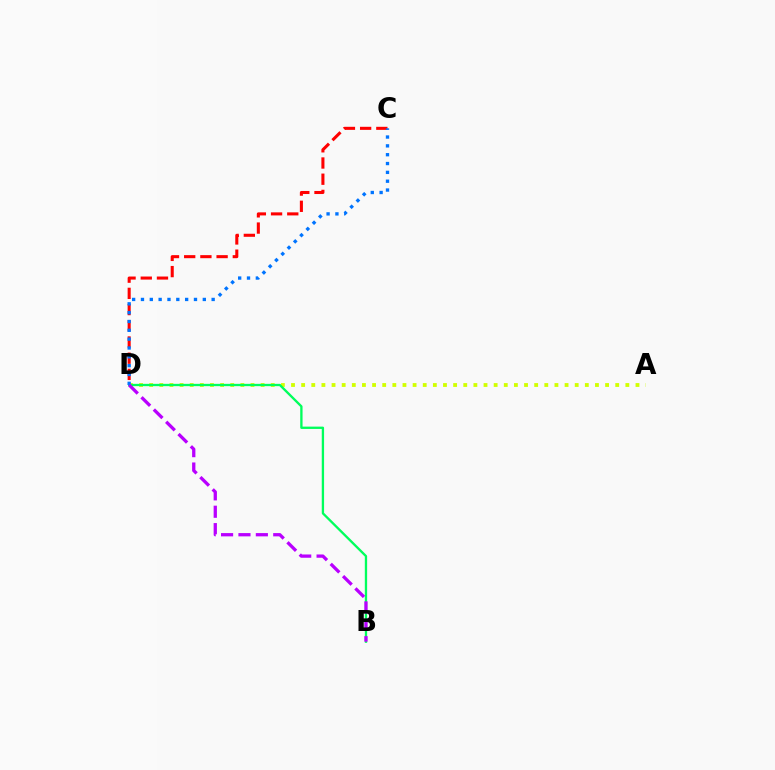{('C', 'D'): [{'color': '#ff0000', 'line_style': 'dashed', 'thickness': 2.2}, {'color': '#0074ff', 'line_style': 'dotted', 'thickness': 2.4}], ('A', 'D'): [{'color': '#d1ff00', 'line_style': 'dotted', 'thickness': 2.75}], ('B', 'D'): [{'color': '#00ff5c', 'line_style': 'solid', 'thickness': 1.67}, {'color': '#b900ff', 'line_style': 'dashed', 'thickness': 2.36}]}